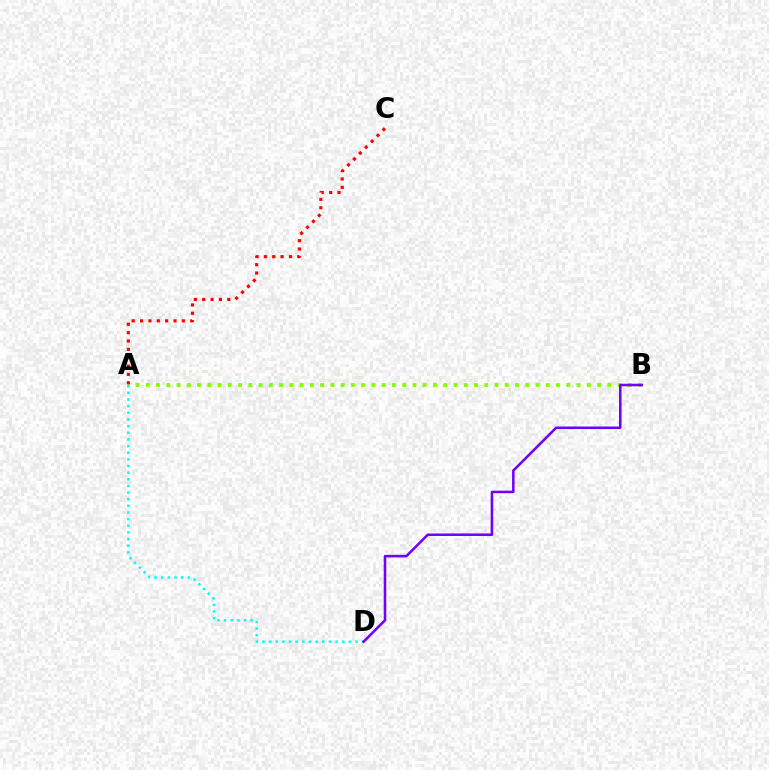{('A', 'B'): [{'color': '#84ff00', 'line_style': 'dotted', 'thickness': 2.79}], ('A', 'D'): [{'color': '#00fff6', 'line_style': 'dotted', 'thickness': 1.81}], ('B', 'D'): [{'color': '#7200ff', 'line_style': 'solid', 'thickness': 1.84}], ('A', 'C'): [{'color': '#ff0000', 'line_style': 'dotted', 'thickness': 2.27}]}